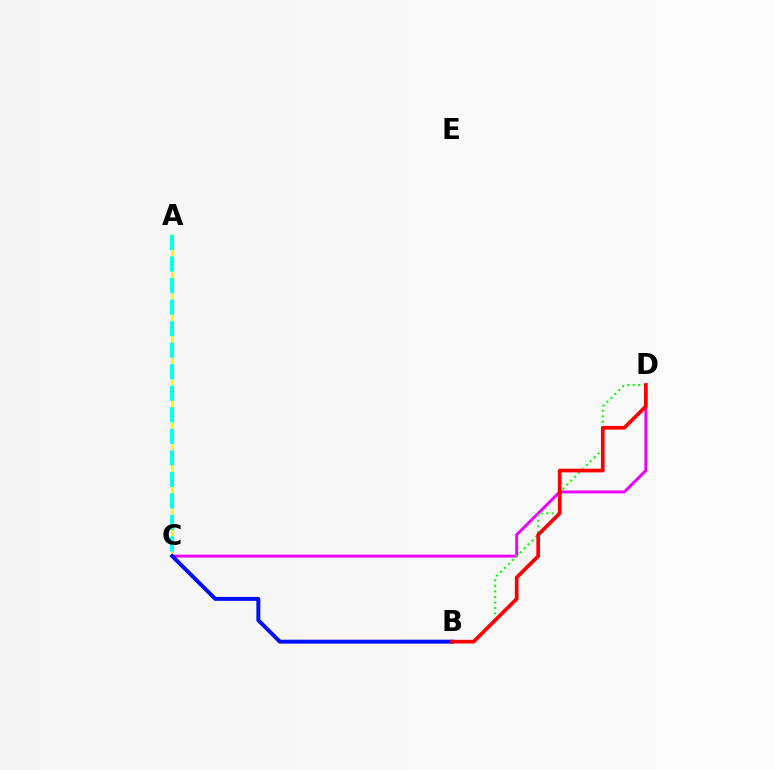{('C', 'D'): [{'color': '#ee00ff', 'line_style': 'solid', 'thickness': 2.09}], ('B', 'D'): [{'color': '#08ff00', 'line_style': 'dotted', 'thickness': 1.5}, {'color': '#ff0000', 'line_style': 'solid', 'thickness': 2.66}], ('A', 'C'): [{'color': '#fcf500', 'line_style': 'solid', 'thickness': 1.96}, {'color': '#00fff6', 'line_style': 'dashed', 'thickness': 2.93}], ('B', 'C'): [{'color': '#0010ff', 'line_style': 'solid', 'thickness': 2.84}]}